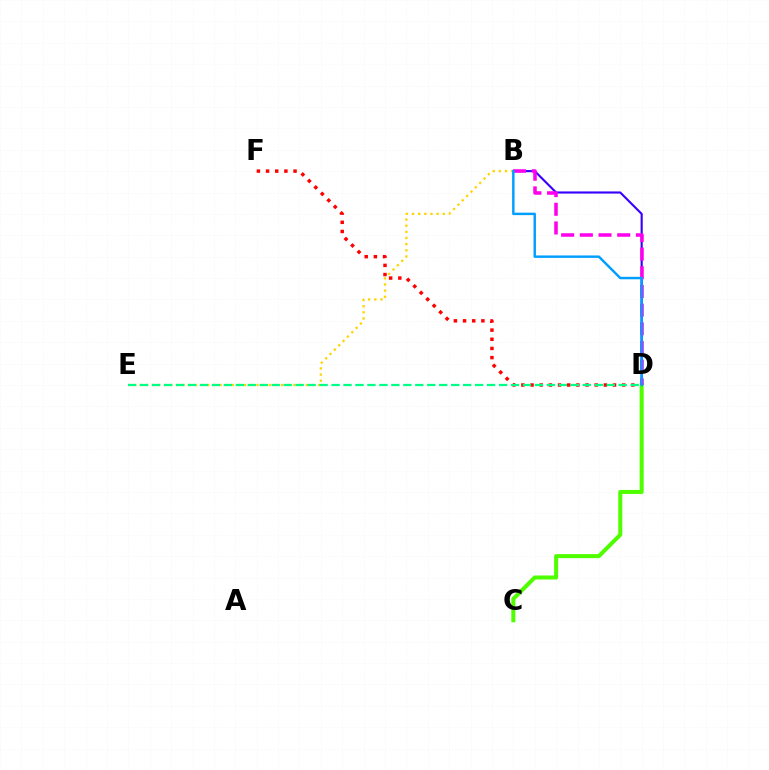{('D', 'F'): [{'color': '#ff0000', 'line_style': 'dotted', 'thickness': 2.49}], ('B', 'D'): [{'color': '#3700ff', 'line_style': 'solid', 'thickness': 1.53}, {'color': '#ff00ed', 'line_style': 'dashed', 'thickness': 2.54}, {'color': '#009eff', 'line_style': 'solid', 'thickness': 1.76}], ('C', 'D'): [{'color': '#4fff00', 'line_style': 'solid', 'thickness': 2.9}], ('B', 'E'): [{'color': '#ffd500', 'line_style': 'dotted', 'thickness': 1.67}], ('D', 'E'): [{'color': '#00ff86', 'line_style': 'dashed', 'thickness': 1.63}]}